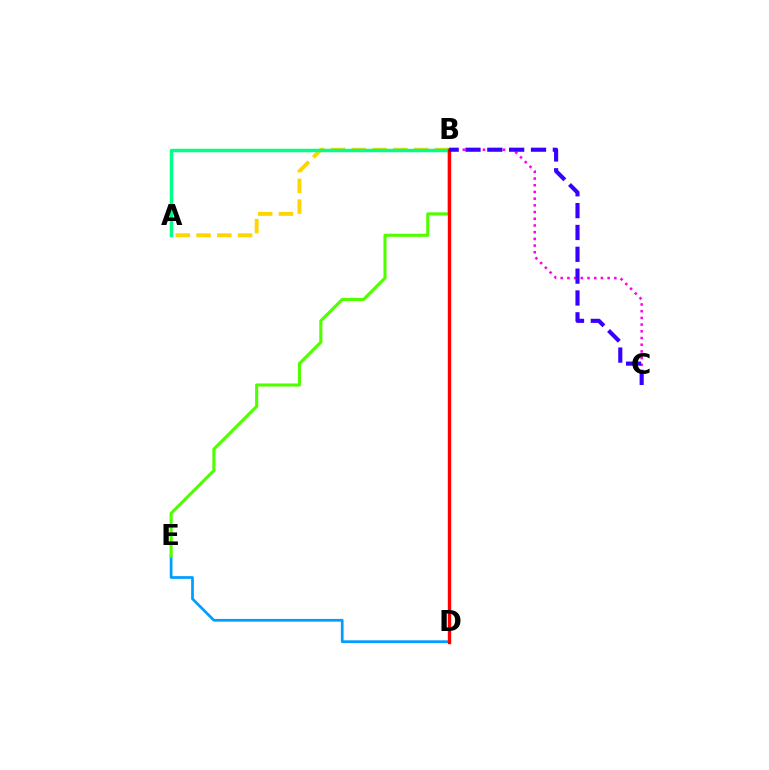{('A', 'B'): [{'color': '#ffd500', 'line_style': 'dashed', 'thickness': 2.82}, {'color': '#00ff86', 'line_style': 'solid', 'thickness': 2.5}], ('D', 'E'): [{'color': '#009eff', 'line_style': 'solid', 'thickness': 1.95}], ('B', 'C'): [{'color': '#ff00ed', 'line_style': 'dotted', 'thickness': 1.82}, {'color': '#3700ff', 'line_style': 'dashed', 'thickness': 2.97}], ('B', 'E'): [{'color': '#4fff00', 'line_style': 'solid', 'thickness': 2.24}], ('B', 'D'): [{'color': '#ff0000', 'line_style': 'solid', 'thickness': 2.43}]}